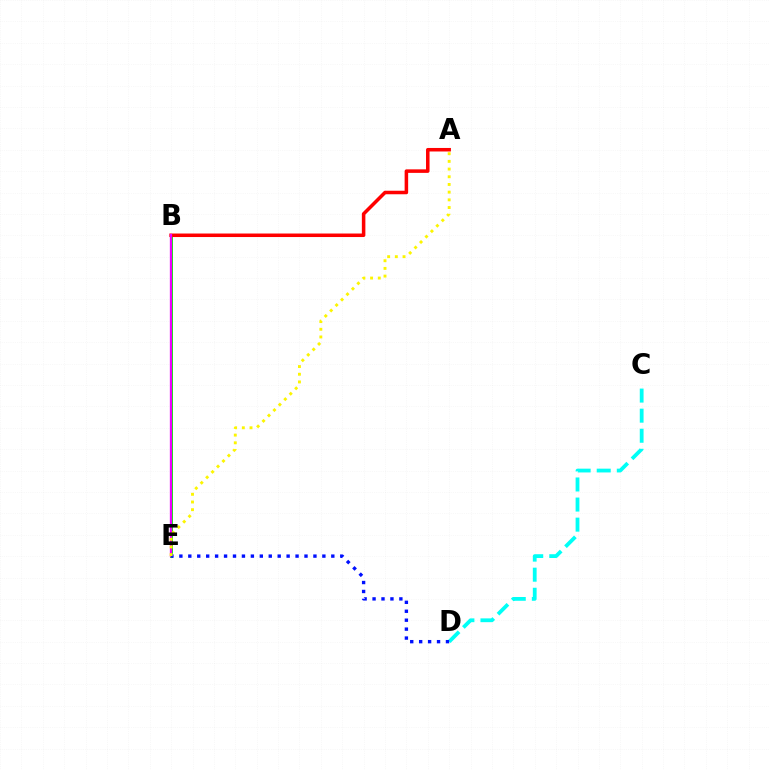{('B', 'E'): [{'color': '#08ff00', 'line_style': 'solid', 'thickness': 2.15}, {'color': '#ee00ff', 'line_style': 'solid', 'thickness': 1.66}], ('C', 'D'): [{'color': '#00fff6', 'line_style': 'dashed', 'thickness': 2.73}], ('A', 'B'): [{'color': '#ff0000', 'line_style': 'solid', 'thickness': 2.54}], ('D', 'E'): [{'color': '#0010ff', 'line_style': 'dotted', 'thickness': 2.43}], ('A', 'E'): [{'color': '#fcf500', 'line_style': 'dotted', 'thickness': 2.09}]}